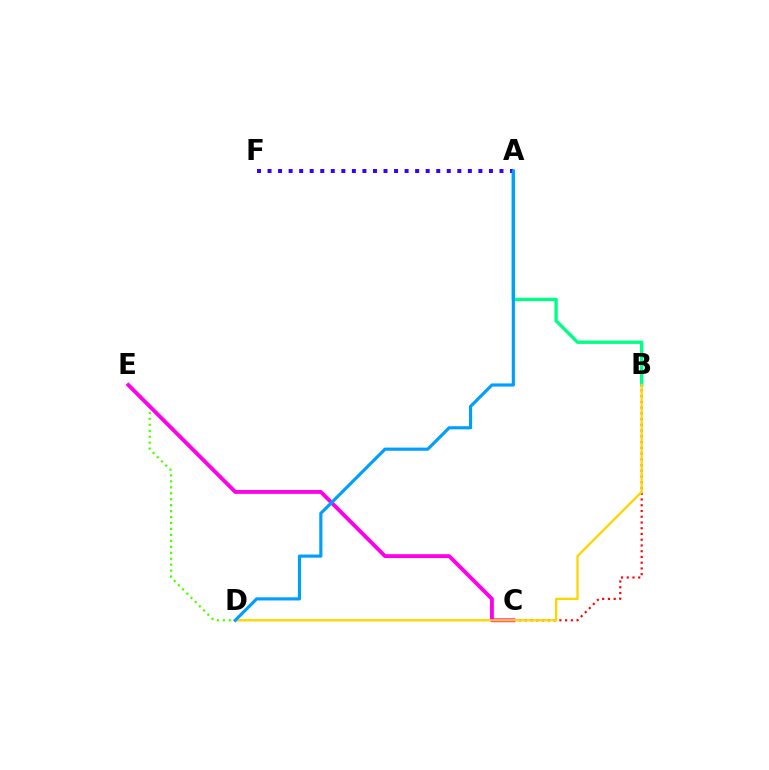{('B', 'C'): [{'color': '#ff0000', 'line_style': 'dotted', 'thickness': 1.56}], ('D', 'E'): [{'color': '#4fff00', 'line_style': 'dotted', 'thickness': 1.62}], ('A', 'B'): [{'color': '#00ff86', 'line_style': 'solid', 'thickness': 2.42}], ('A', 'F'): [{'color': '#3700ff', 'line_style': 'dotted', 'thickness': 2.86}], ('C', 'E'): [{'color': '#ff00ed', 'line_style': 'solid', 'thickness': 2.78}], ('B', 'D'): [{'color': '#ffd500', 'line_style': 'solid', 'thickness': 1.66}], ('A', 'D'): [{'color': '#009eff', 'line_style': 'solid', 'thickness': 2.26}]}